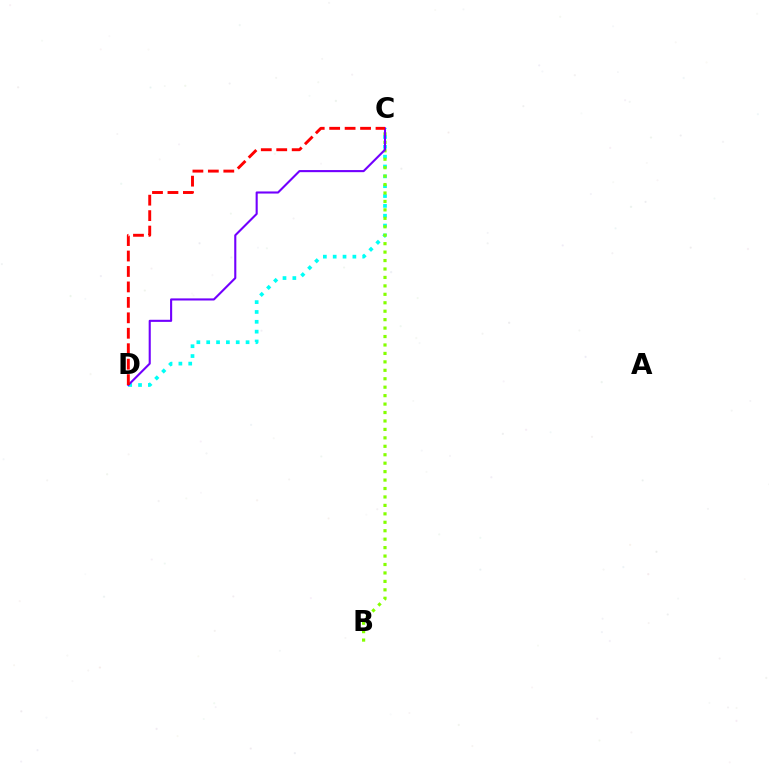{('C', 'D'): [{'color': '#00fff6', 'line_style': 'dotted', 'thickness': 2.67}, {'color': '#7200ff', 'line_style': 'solid', 'thickness': 1.51}, {'color': '#ff0000', 'line_style': 'dashed', 'thickness': 2.1}], ('B', 'C'): [{'color': '#84ff00', 'line_style': 'dotted', 'thickness': 2.29}]}